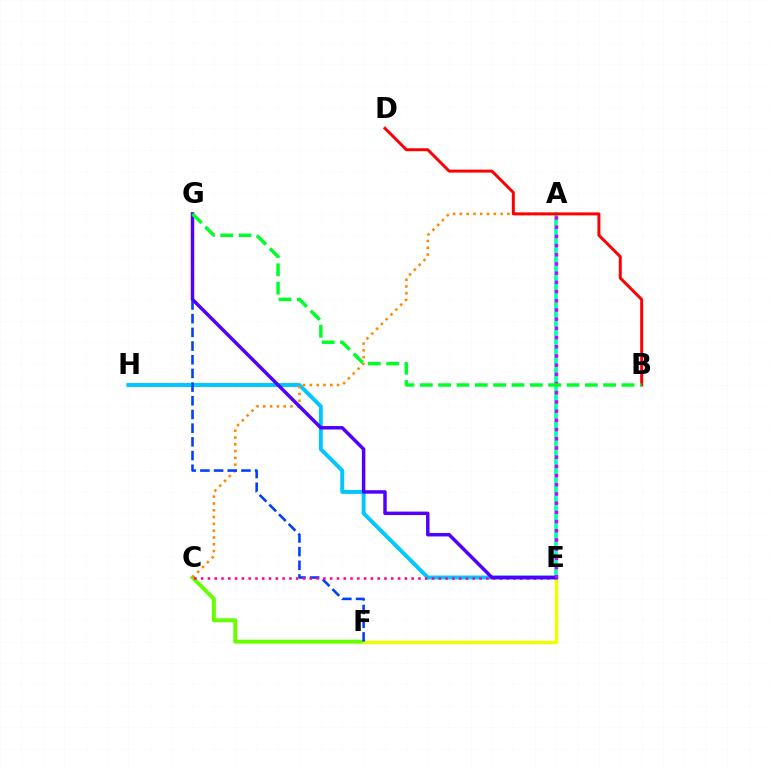{('C', 'F'): [{'color': '#66ff00', 'line_style': 'solid', 'thickness': 2.83}], ('E', 'F'): [{'color': '#eeff00', 'line_style': 'solid', 'thickness': 2.5}], ('E', 'H'): [{'color': '#00c7ff', 'line_style': 'solid', 'thickness': 2.83}], ('A', 'C'): [{'color': '#ff8800', 'line_style': 'dotted', 'thickness': 1.85}], ('F', 'G'): [{'color': '#003fff', 'line_style': 'dashed', 'thickness': 1.86}], ('C', 'E'): [{'color': '#ff00a0', 'line_style': 'dotted', 'thickness': 1.84}], ('A', 'E'): [{'color': '#00ffaf', 'line_style': 'solid', 'thickness': 2.6}, {'color': '#d600ff', 'line_style': 'dotted', 'thickness': 2.5}], ('E', 'G'): [{'color': '#4f00ff', 'line_style': 'solid', 'thickness': 2.49}], ('B', 'D'): [{'color': '#ff0000', 'line_style': 'solid', 'thickness': 2.13}], ('B', 'G'): [{'color': '#00ff27', 'line_style': 'dashed', 'thickness': 2.49}]}